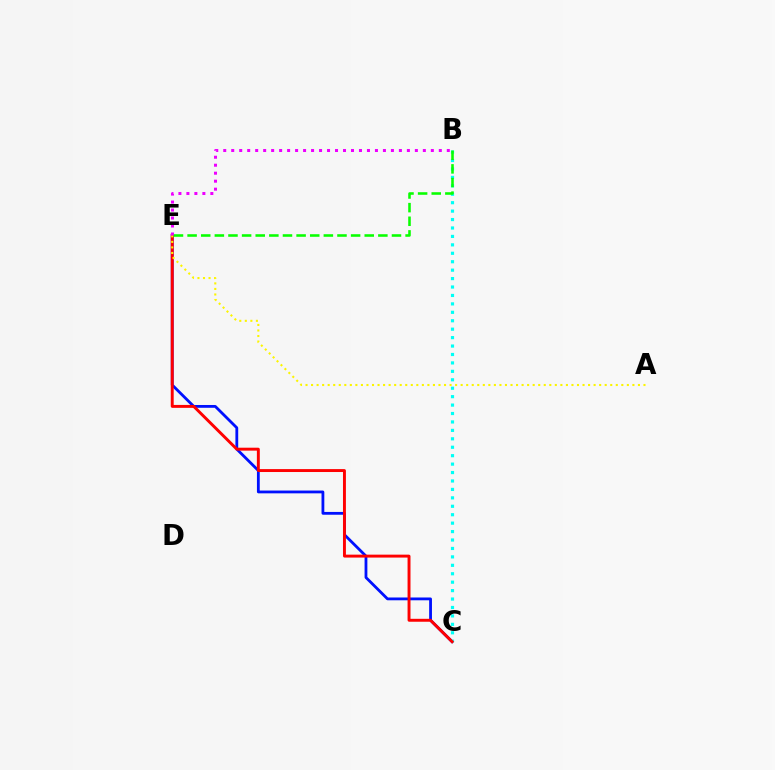{('C', 'E'): [{'color': '#0010ff', 'line_style': 'solid', 'thickness': 2.02}, {'color': '#ff0000', 'line_style': 'solid', 'thickness': 2.11}], ('B', 'C'): [{'color': '#00fff6', 'line_style': 'dotted', 'thickness': 2.29}], ('A', 'E'): [{'color': '#fcf500', 'line_style': 'dotted', 'thickness': 1.51}], ('B', 'E'): [{'color': '#ee00ff', 'line_style': 'dotted', 'thickness': 2.17}, {'color': '#08ff00', 'line_style': 'dashed', 'thickness': 1.85}]}